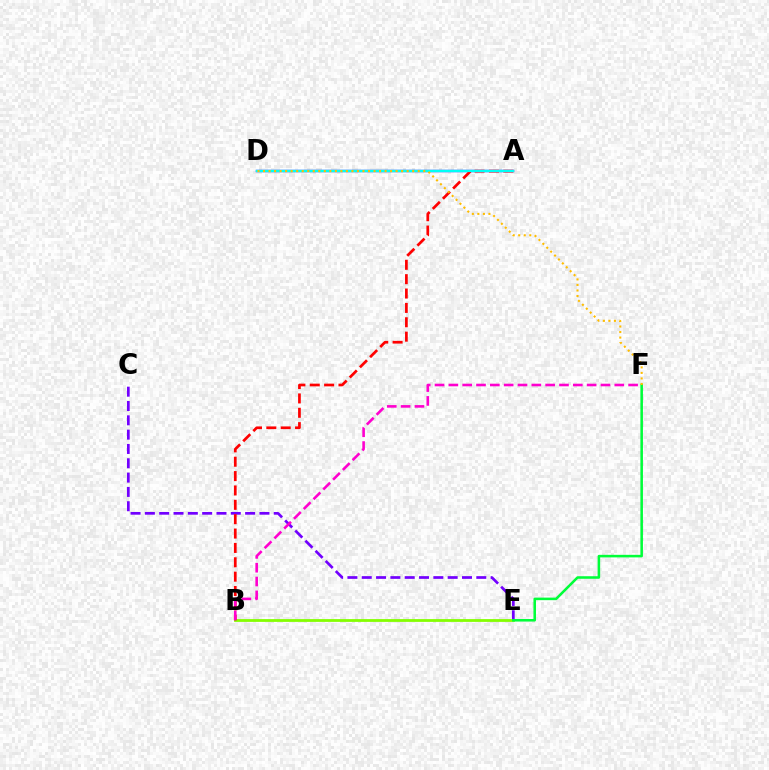{('C', 'E'): [{'color': '#7200ff', 'line_style': 'dashed', 'thickness': 1.95}], ('A', 'D'): [{'color': '#004bff', 'line_style': 'solid', 'thickness': 1.77}, {'color': '#00fff6', 'line_style': 'solid', 'thickness': 1.55}], ('B', 'E'): [{'color': '#84ff00', 'line_style': 'solid', 'thickness': 2.01}], ('E', 'F'): [{'color': '#00ff39', 'line_style': 'solid', 'thickness': 1.84}], ('A', 'B'): [{'color': '#ff0000', 'line_style': 'dashed', 'thickness': 1.95}], ('D', 'F'): [{'color': '#ffbd00', 'line_style': 'dotted', 'thickness': 1.5}], ('B', 'F'): [{'color': '#ff00cf', 'line_style': 'dashed', 'thickness': 1.88}]}